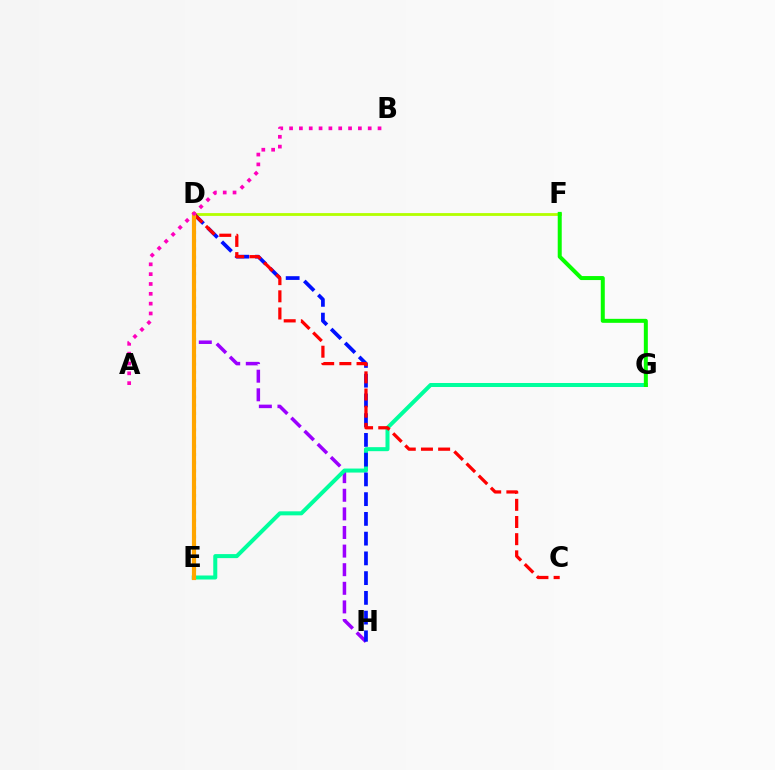{('D', 'E'): [{'color': '#00b5ff', 'line_style': 'dotted', 'thickness': 2.23}, {'color': '#ffa500', 'line_style': 'solid', 'thickness': 2.99}], ('D', 'F'): [{'color': '#b3ff00', 'line_style': 'solid', 'thickness': 2.03}], ('D', 'H'): [{'color': '#9b00ff', 'line_style': 'dashed', 'thickness': 2.53}, {'color': '#0010ff', 'line_style': 'dashed', 'thickness': 2.68}], ('E', 'G'): [{'color': '#00ff9d', 'line_style': 'solid', 'thickness': 2.89}], ('F', 'G'): [{'color': '#08ff00', 'line_style': 'solid', 'thickness': 2.88}], ('C', 'D'): [{'color': '#ff0000', 'line_style': 'dashed', 'thickness': 2.33}], ('A', 'B'): [{'color': '#ff00bd', 'line_style': 'dotted', 'thickness': 2.67}]}